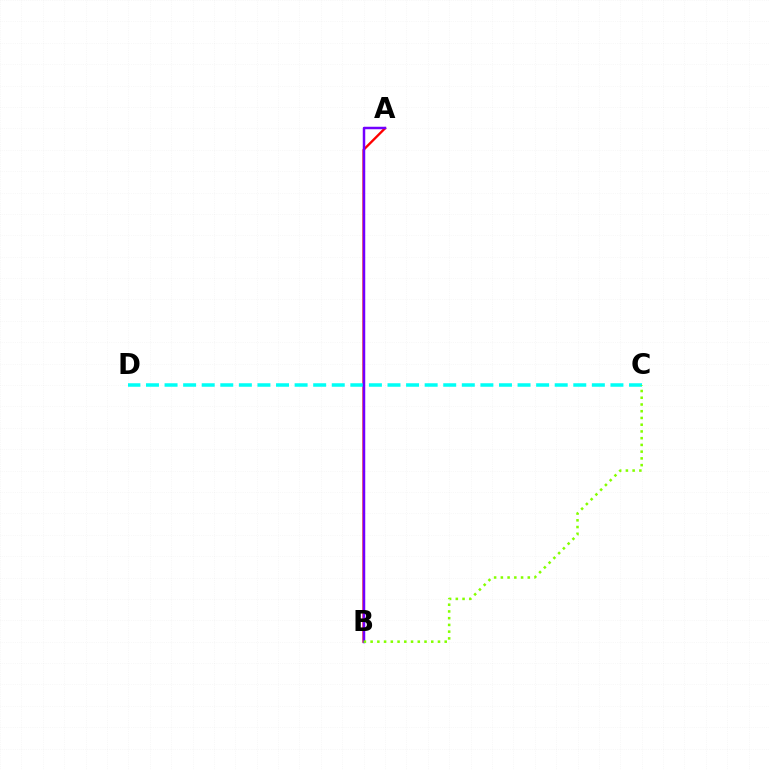{('A', 'B'): [{'color': '#ff0000', 'line_style': 'solid', 'thickness': 1.69}, {'color': '#7200ff', 'line_style': 'solid', 'thickness': 1.79}], ('C', 'D'): [{'color': '#00fff6', 'line_style': 'dashed', 'thickness': 2.52}], ('B', 'C'): [{'color': '#84ff00', 'line_style': 'dotted', 'thickness': 1.83}]}